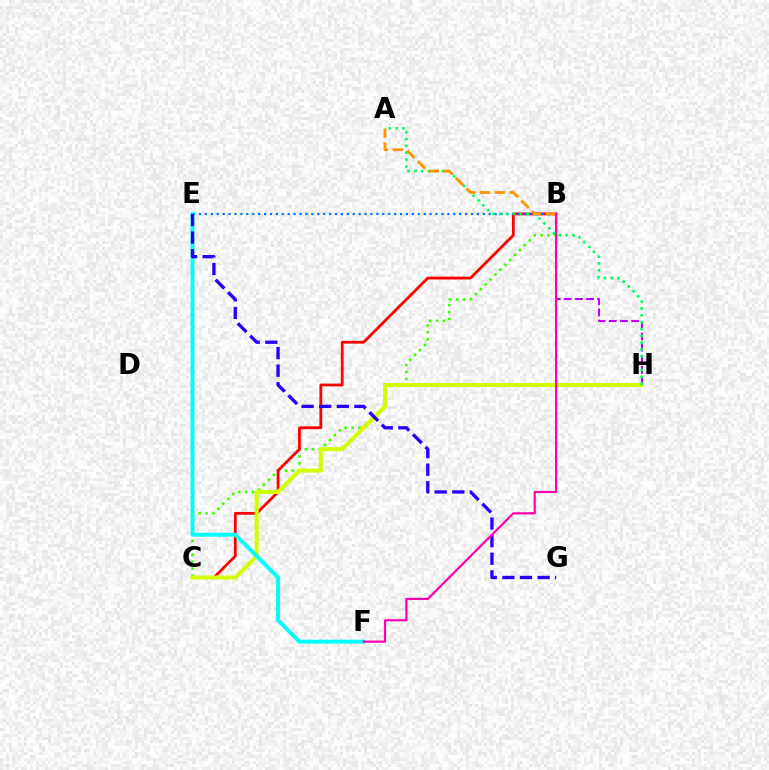{('B', 'H'): [{'color': '#b900ff', 'line_style': 'dashed', 'thickness': 1.52}], ('B', 'C'): [{'color': '#3dff00', 'line_style': 'dotted', 'thickness': 1.88}, {'color': '#ff0000', 'line_style': 'solid', 'thickness': 2.0}], ('B', 'E'): [{'color': '#0074ff', 'line_style': 'dotted', 'thickness': 1.61}], ('C', 'H'): [{'color': '#d1ff00', 'line_style': 'solid', 'thickness': 2.91}], ('A', 'H'): [{'color': '#00ff5c', 'line_style': 'dotted', 'thickness': 1.86}], ('A', 'B'): [{'color': '#ff9400', 'line_style': 'dashed', 'thickness': 2.03}], ('E', 'F'): [{'color': '#00fff6', 'line_style': 'solid', 'thickness': 2.81}], ('E', 'G'): [{'color': '#2500ff', 'line_style': 'dashed', 'thickness': 2.39}], ('B', 'F'): [{'color': '#ff00ac', 'line_style': 'solid', 'thickness': 1.58}]}